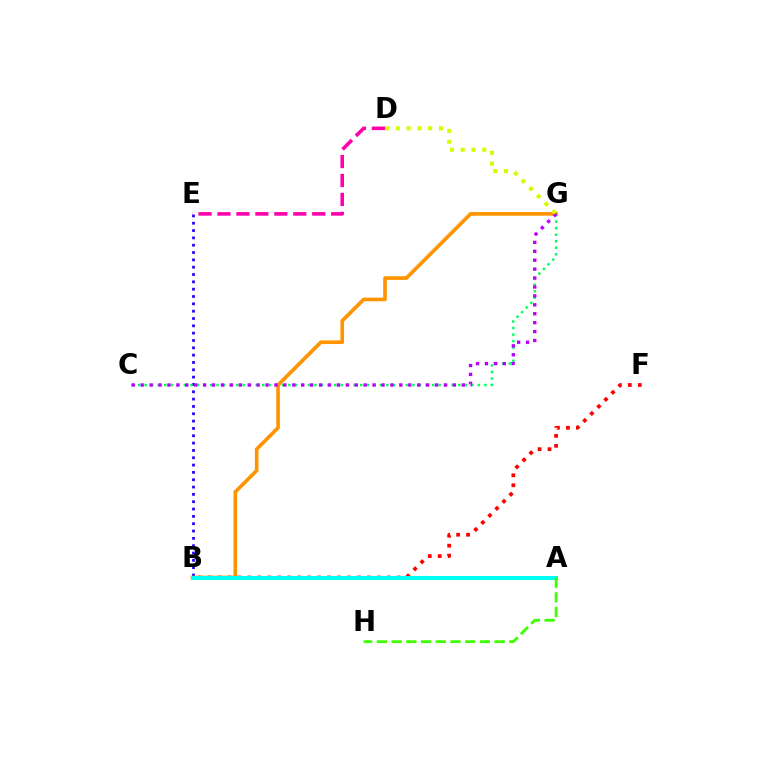{('B', 'E'): [{'color': '#2500ff', 'line_style': 'dotted', 'thickness': 1.99}], ('B', 'F'): [{'color': '#ff0000', 'line_style': 'dotted', 'thickness': 2.7}], ('D', 'E'): [{'color': '#ff00ac', 'line_style': 'dashed', 'thickness': 2.57}], ('C', 'G'): [{'color': '#00ff5c', 'line_style': 'dotted', 'thickness': 1.77}, {'color': '#b900ff', 'line_style': 'dotted', 'thickness': 2.42}], ('B', 'G'): [{'color': '#ff9400', 'line_style': 'solid', 'thickness': 2.62}], ('D', 'G'): [{'color': '#d1ff00', 'line_style': 'dotted', 'thickness': 2.93}], ('A', 'B'): [{'color': '#0074ff', 'line_style': 'dotted', 'thickness': 1.78}, {'color': '#00fff6', 'line_style': 'solid', 'thickness': 2.91}], ('A', 'H'): [{'color': '#3dff00', 'line_style': 'dashed', 'thickness': 2.0}]}